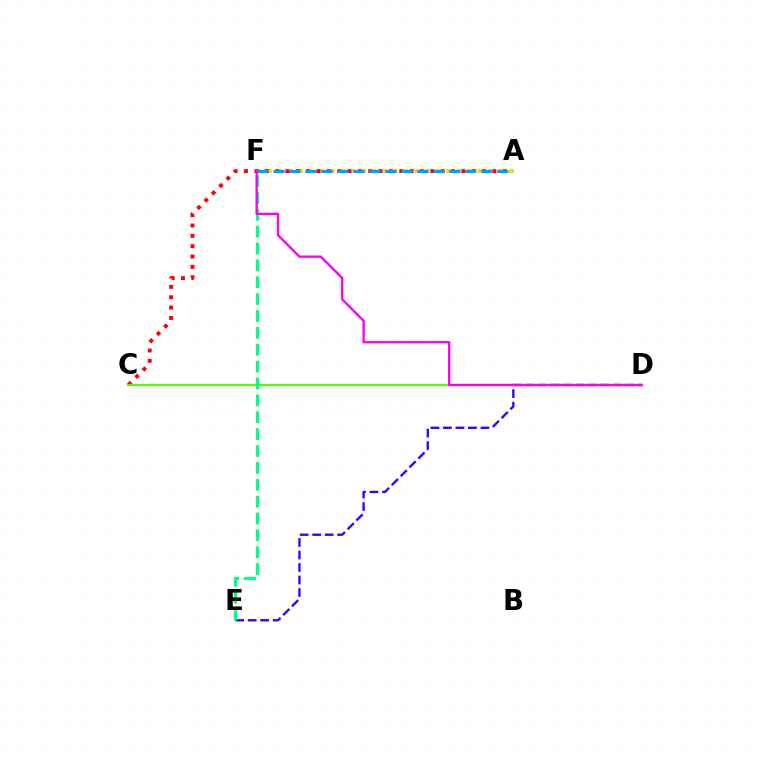{('D', 'E'): [{'color': '#3700ff', 'line_style': 'dashed', 'thickness': 1.7}], ('A', 'F'): [{'color': '#ffd500', 'line_style': 'dotted', 'thickness': 2.85}, {'color': '#009eff', 'line_style': 'dashed', 'thickness': 2.17}], ('A', 'C'): [{'color': '#ff0000', 'line_style': 'dotted', 'thickness': 2.81}], ('C', 'D'): [{'color': '#4fff00', 'line_style': 'solid', 'thickness': 1.58}], ('E', 'F'): [{'color': '#00ff86', 'line_style': 'dashed', 'thickness': 2.29}], ('D', 'F'): [{'color': '#ff00ed', 'line_style': 'solid', 'thickness': 1.68}]}